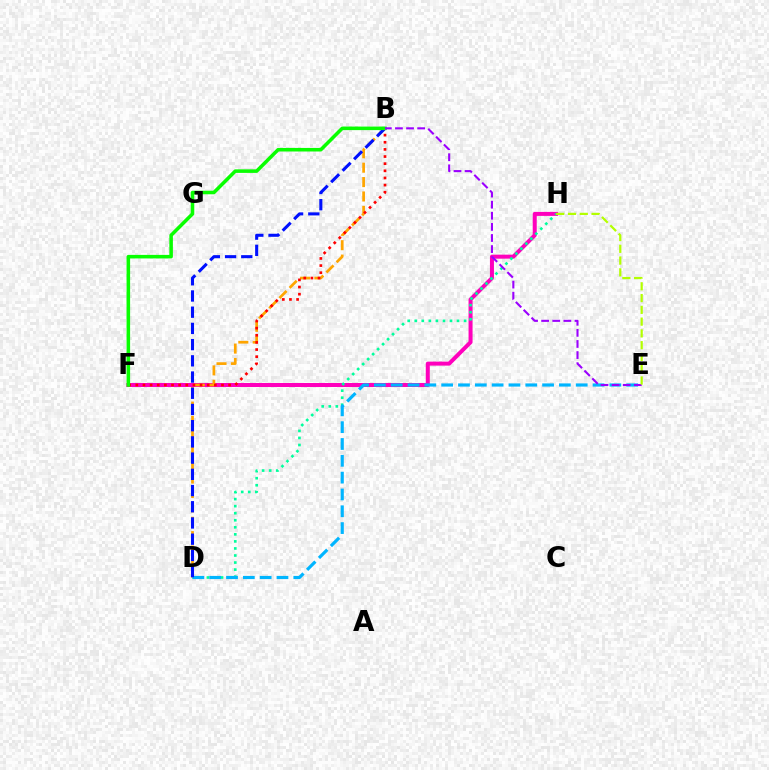{('F', 'H'): [{'color': '#ff00bd', 'line_style': 'solid', 'thickness': 2.89}], ('B', 'D'): [{'color': '#ffa500', 'line_style': 'dashed', 'thickness': 1.96}, {'color': '#0010ff', 'line_style': 'dashed', 'thickness': 2.2}], ('B', 'F'): [{'color': '#ff0000', 'line_style': 'dotted', 'thickness': 1.94}, {'color': '#08ff00', 'line_style': 'solid', 'thickness': 2.56}], ('D', 'H'): [{'color': '#00ff9d', 'line_style': 'dotted', 'thickness': 1.92}], ('D', 'E'): [{'color': '#00b5ff', 'line_style': 'dashed', 'thickness': 2.29}], ('B', 'E'): [{'color': '#9b00ff', 'line_style': 'dashed', 'thickness': 1.51}], ('E', 'H'): [{'color': '#b3ff00', 'line_style': 'dashed', 'thickness': 1.6}]}